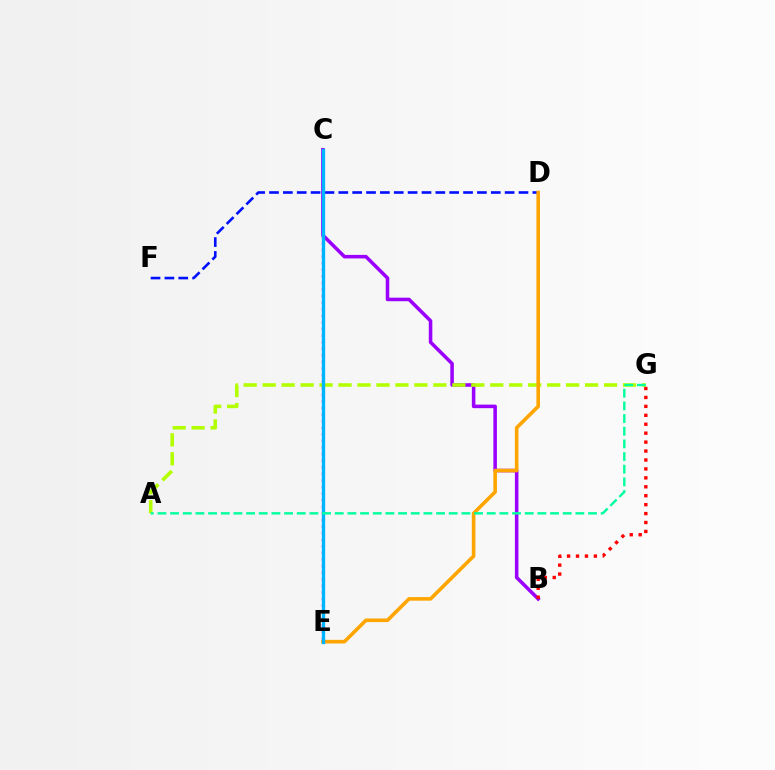{('C', 'E'): [{'color': '#ff00bd', 'line_style': 'dotted', 'thickness': 1.79}, {'color': '#08ff00', 'line_style': 'dashed', 'thickness': 2.05}, {'color': '#00b5ff', 'line_style': 'solid', 'thickness': 2.4}], ('B', 'C'): [{'color': '#9b00ff', 'line_style': 'solid', 'thickness': 2.55}], ('D', 'F'): [{'color': '#0010ff', 'line_style': 'dashed', 'thickness': 1.88}], ('B', 'G'): [{'color': '#ff0000', 'line_style': 'dotted', 'thickness': 2.43}], ('A', 'G'): [{'color': '#b3ff00', 'line_style': 'dashed', 'thickness': 2.58}, {'color': '#00ff9d', 'line_style': 'dashed', 'thickness': 1.72}], ('D', 'E'): [{'color': '#ffa500', 'line_style': 'solid', 'thickness': 2.6}]}